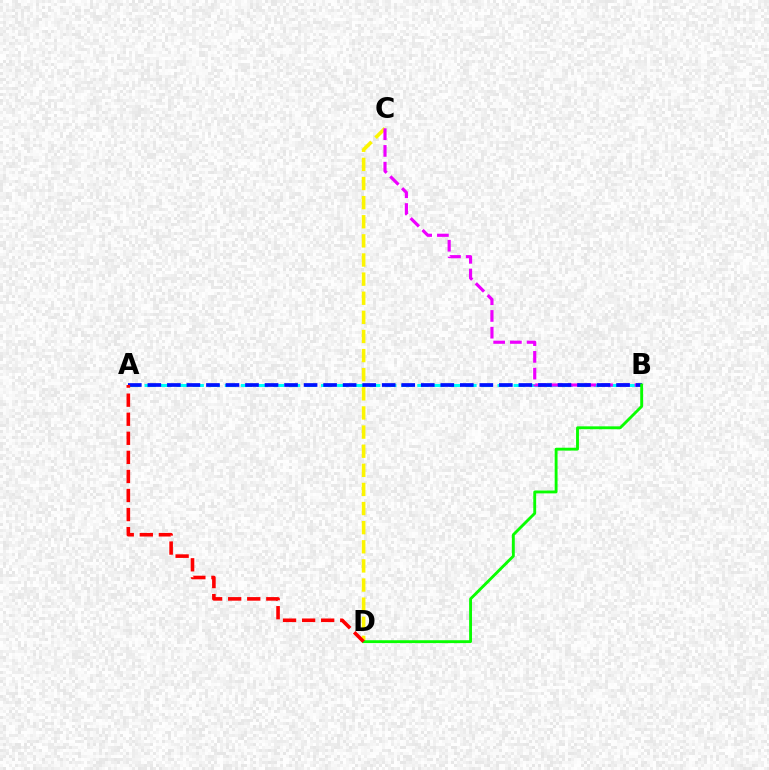{('A', 'B'): [{'color': '#00fff6', 'line_style': 'dashed', 'thickness': 2.18}, {'color': '#0010ff', 'line_style': 'dashed', 'thickness': 2.65}], ('C', 'D'): [{'color': '#fcf500', 'line_style': 'dashed', 'thickness': 2.6}], ('B', 'C'): [{'color': '#ee00ff', 'line_style': 'dashed', 'thickness': 2.27}], ('B', 'D'): [{'color': '#08ff00', 'line_style': 'solid', 'thickness': 2.06}], ('A', 'D'): [{'color': '#ff0000', 'line_style': 'dashed', 'thickness': 2.59}]}